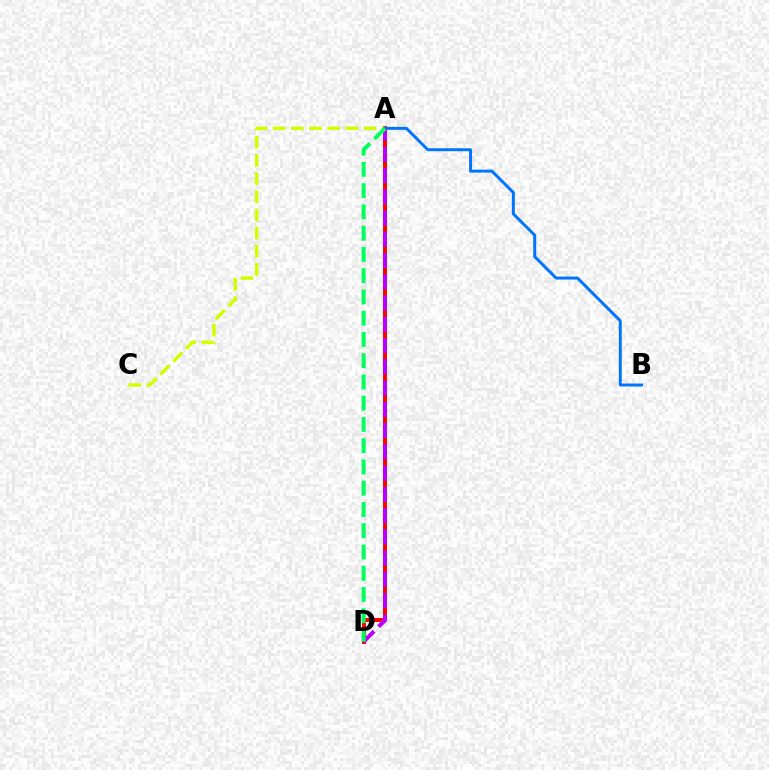{('A', 'D'): [{'color': '#ff0000', 'line_style': 'solid', 'thickness': 2.84}, {'color': '#b900ff', 'line_style': 'dashed', 'thickness': 2.89}, {'color': '#00ff5c', 'line_style': 'dashed', 'thickness': 2.89}], ('A', 'C'): [{'color': '#d1ff00', 'line_style': 'dashed', 'thickness': 2.47}], ('A', 'B'): [{'color': '#0074ff', 'line_style': 'solid', 'thickness': 2.13}]}